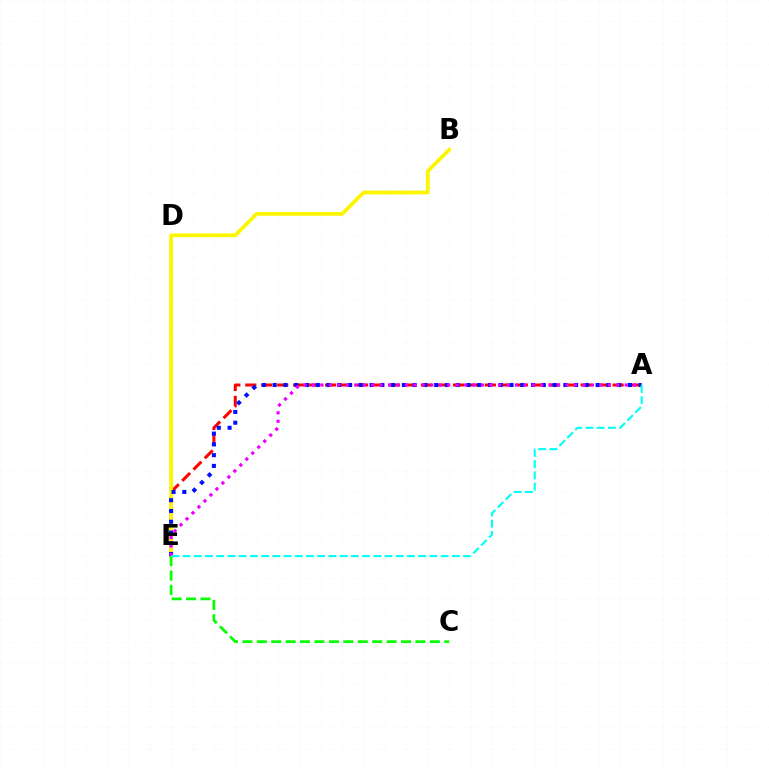{('A', 'E'): [{'color': '#ff0000', 'line_style': 'dashed', 'thickness': 2.17}, {'color': '#0010ff', 'line_style': 'dotted', 'thickness': 2.92}, {'color': '#ee00ff', 'line_style': 'dotted', 'thickness': 2.3}, {'color': '#00fff6', 'line_style': 'dashed', 'thickness': 1.52}], ('B', 'E'): [{'color': '#fcf500', 'line_style': 'solid', 'thickness': 2.7}], ('C', 'E'): [{'color': '#08ff00', 'line_style': 'dashed', 'thickness': 1.96}]}